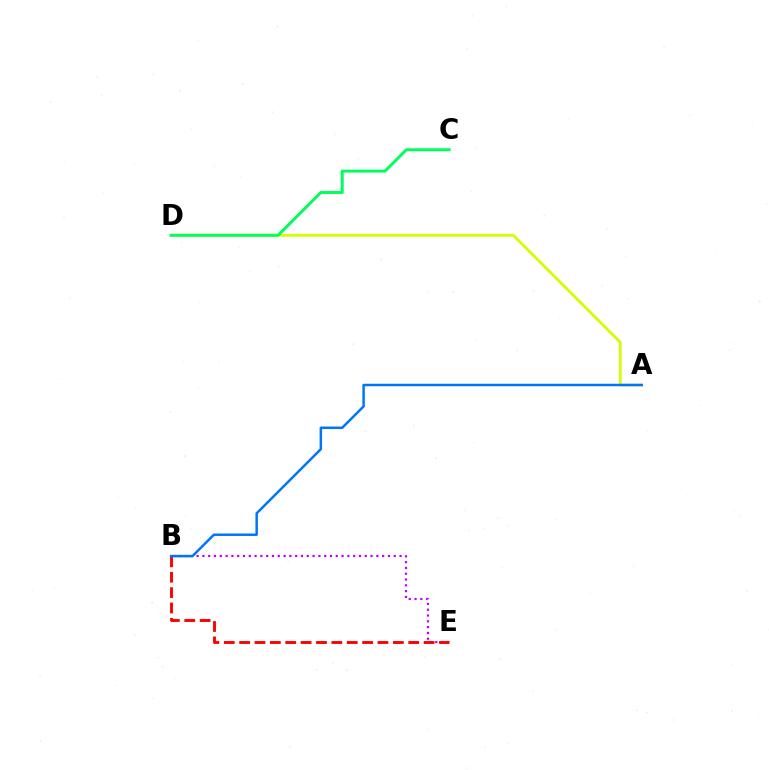{('A', 'D'): [{'color': '#d1ff00', 'line_style': 'solid', 'thickness': 1.99}], ('B', 'E'): [{'color': '#b900ff', 'line_style': 'dotted', 'thickness': 1.58}, {'color': '#ff0000', 'line_style': 'dashed', 'thickness': 2.09}], ('C', 'D'): [{'color': '#00ff5c', 'line_style': 'solid', 'thickness': 2.13}], ('A', 'B'): [{'color': '#0074ff', 'line_style': 'solid', 'thickness': 1.79}]}